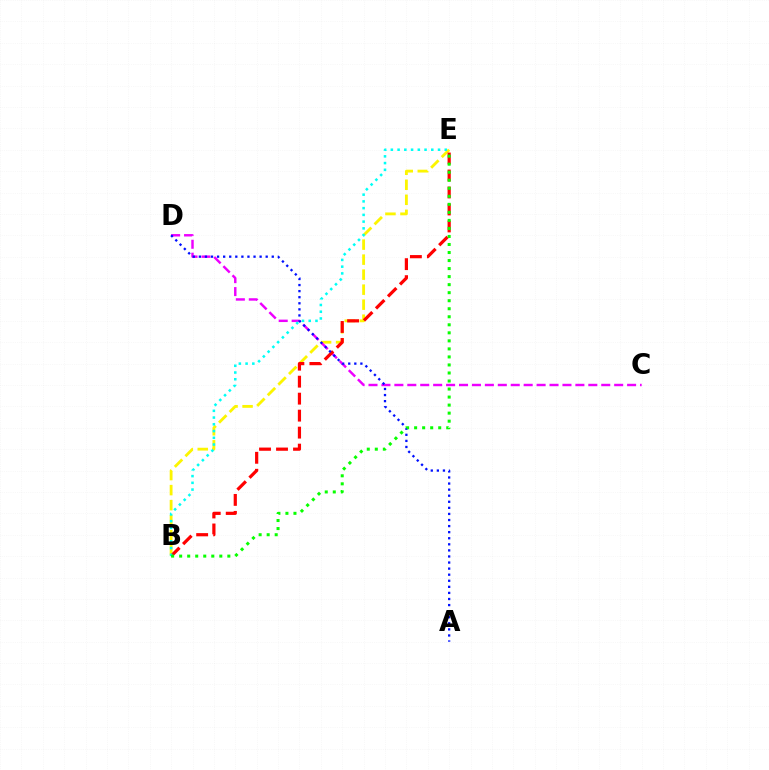{('B', 'E'): [{'color': '#fcf500', 'line_style': 'dashed', 'thickness': 2.04}, {'color': '#ff0000', 'line_style': 'dashed', 'thickness': 2.31}, {'color': '#00fff6', 'line_style': 'dotted', 'thickness': 1.83}, {'color': '#08ff00', 'line_style': 'dotted', 'thickness': 2.18}], ('C', 'D'): [{'color': '#ee00ff', 'line_style': 'dashed', 'thickness': 1.76}], ('A', 'D'): [{'color': '#0010ff', 'line_style': 'dotted', 'thickness': 1.65}]}